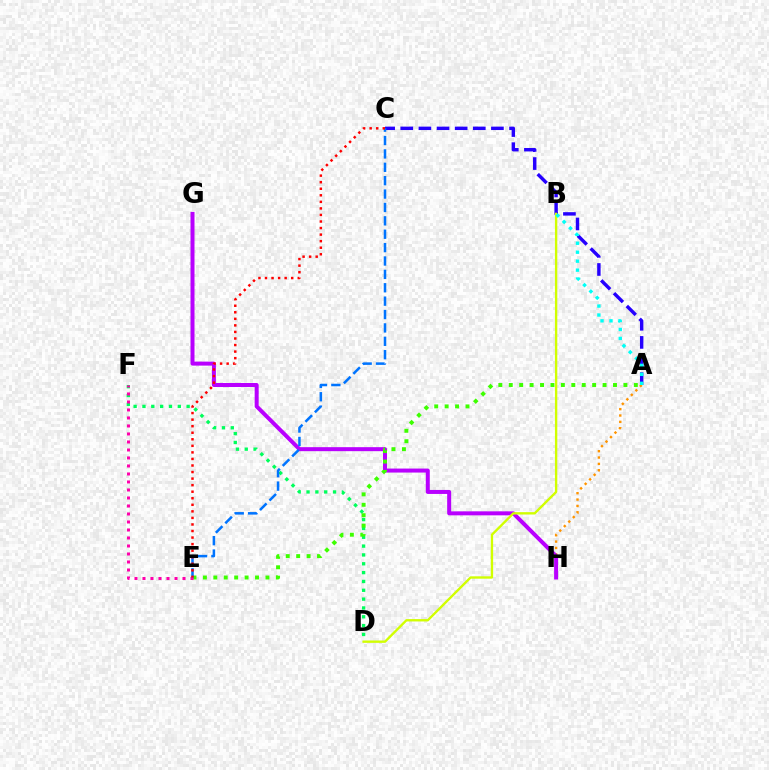{('D', 'F'): [{'color': '#00ff5c', 'line_style': 'dotted', 'thickness': 2.4}], ('A', 'H'): [{'color': '#ff9400', 'line_style': 'dotted', 'thickness': 1.73}], ('A', 'C'): [{'color': '#2500ff', 'line_style': 'dashed', 'thickness': 2.46}], ('G', 'H'): [{'color': '#b900ff', 'line_style': 'solid', 'thickness': 2.88}], ('A', 'E'): [{'color': '#3dff00', 'line_style': 'dotted', 'thickness': 2.83}], ('B', 'D'): [{'color': '#d1ff00', 'line_style': 'solid', 'thickness': 1.7}], ('A', 'B'): [{'color': '#00fff6', 'line_style': 'dotted', 'thickness': 2.43}], ('E', 'F'): [{'color': '#ff00ac', 'line_style': 'dotted', 'thickness': 2.17}], ('C', 'E'): [{'color': '#0074ff', 'line_style': 'dashed', 'thickness': 1.82}, {'color': '#ff0000', 'line_style': 'dotted', 'thickness': 1.78}]}